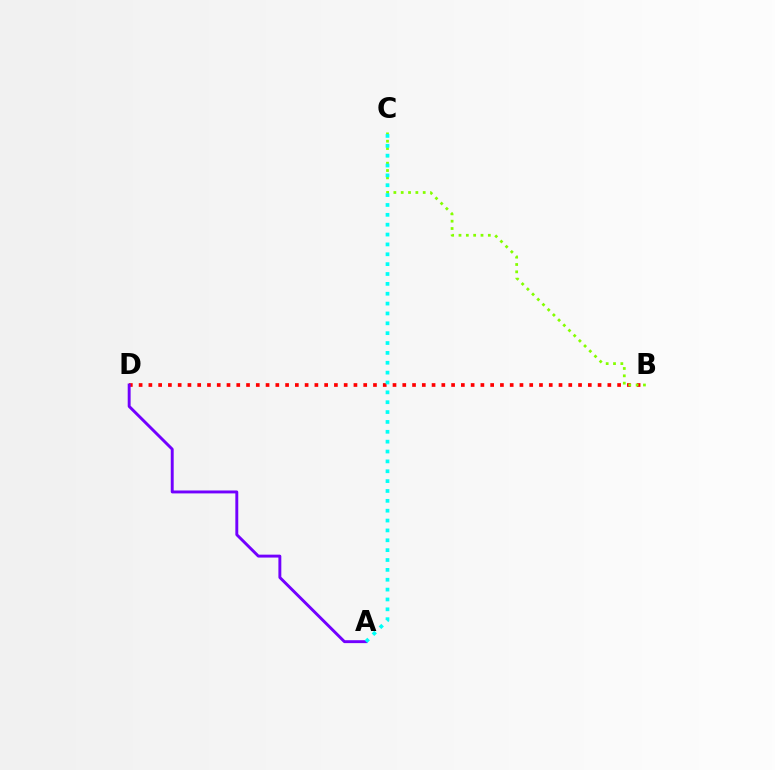{('B', 'D'): [{'color': '#ff0000', 'line_style': 'dotted', 'thickness': 2.65}], ('A', 'D'): [{'color': '#7200ff', 'line_style': 'solid', 'thickness': 2.1}], ('B', 'C'): [{'color': '#84ff00', 'line_style': 'dotted', 'thickness': 1.99}], ('A', 'C'): [{'color': '#00fff6', 'line_style': 'dotted', 'thickness': 2.68}]}